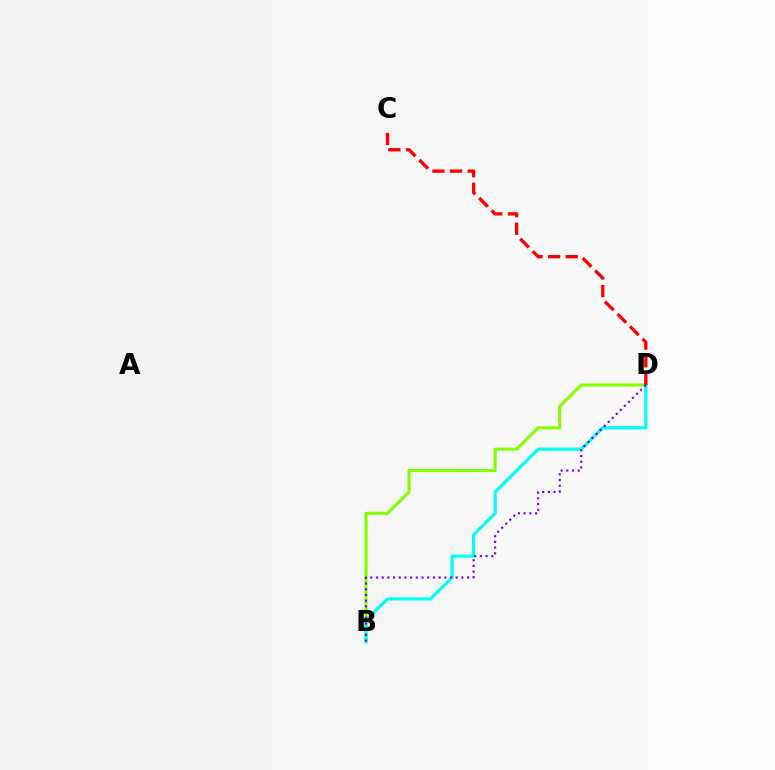{('B', 'D'): [{'color': '#84ff00', 'line_style': 'solid', 'thickness': 2.23}, {'color': '#00fff6', 'line_style': 'solid', 'thickness': 2.29}, {'color': '#7200ff', 'line_style': 'dotted', 'thickness': 1.55}], ('C', 'D'): [{'color': '#ff0000', 'line_style': 'dashed', 'thickness': 2.39}]}